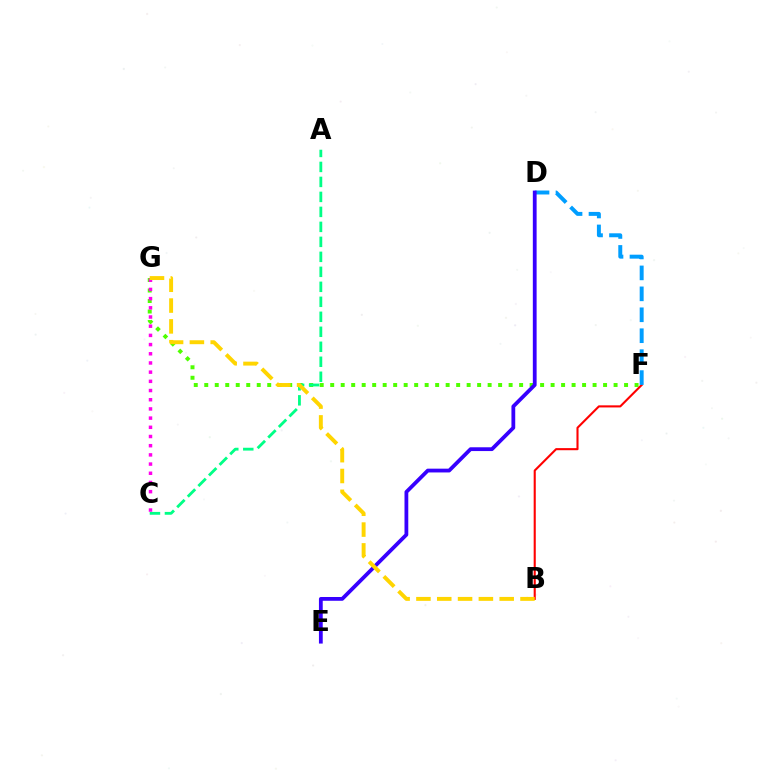{('F', 'G'): [{'color': '#4fff00', 'line_style': 'dotted', 'thickness': 2.85}], ('C', 'G'): [{'color': '#ff00ed', 'line_style': 'dotted', 'thickness': 2.5}], ('B', 'F'): [{'color': '#ff0000', 'line_style': 'solid', 'thickness': 1.51}], ('A', 'C'): [{'color': '#00ff86', 'line_style': 'dashed', 'thickness': 2.04}], ('D', 'F'): [{'color': '#009eff', 'line_style': 'dashed', 'thickness': 2.84}], ('D', 'E'): [{'color': '#3700ff', 'line_style': 'solid', 'thickness': 2.73}], ('B', 'G'): [{'color': '#ffd500', 'line_style': 'dashed', 'thickness': 2.83}]}